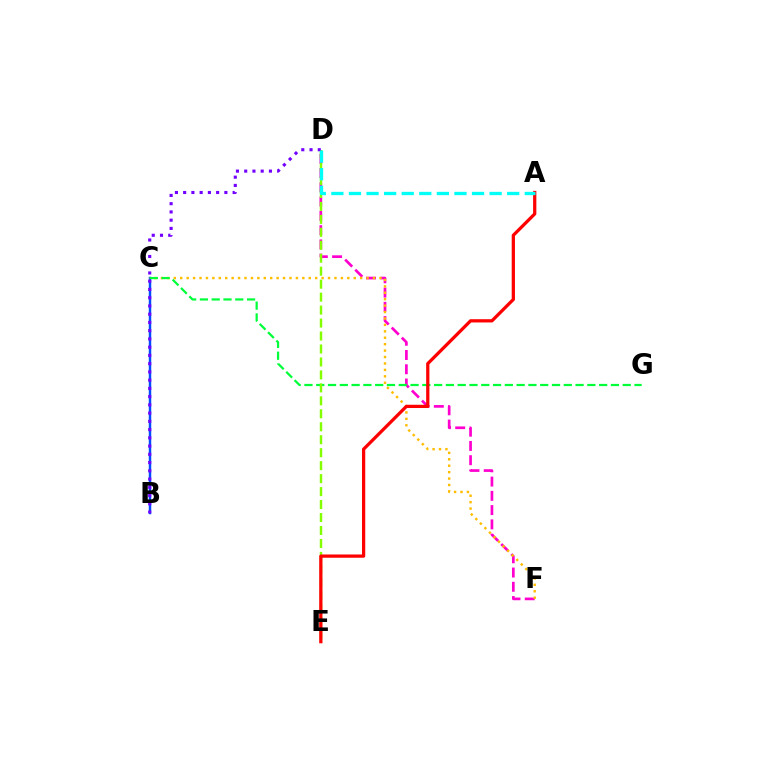{('B', 'C'): [{'color': '#004bff', 'line_style': 'solid', 'thickness': 1.77}], ('D', 'F'): [{'color': '#ff00cf', 'line_style': 'dashed', 'thickness': 1.94}], ('C', 'F'): [{'color': '#ffbd00', 'line_style': 'dotted', 'thickness': 1.75}], ('C', 'G'): [{'color': '#00ff39', 'line_style': 'dashed', 'thickness': 1.6}], ('D', 'E'): [{'color': '#84ff00', 'line_style': 'dashed', 'thickness': 1.76}], ('B', 'D'): [{'color': '#7200ff', 'line_style': 'dotted', 'thickness': 2.24}], ('A', 'E'): [{'color': '#ff0000', 'line_style': 'solid', 'thickness': 2.34}], ('A', 'D'): [{'color': '#00fff6', 'line_style': 'dashed', 'thickness': 2.39}]}